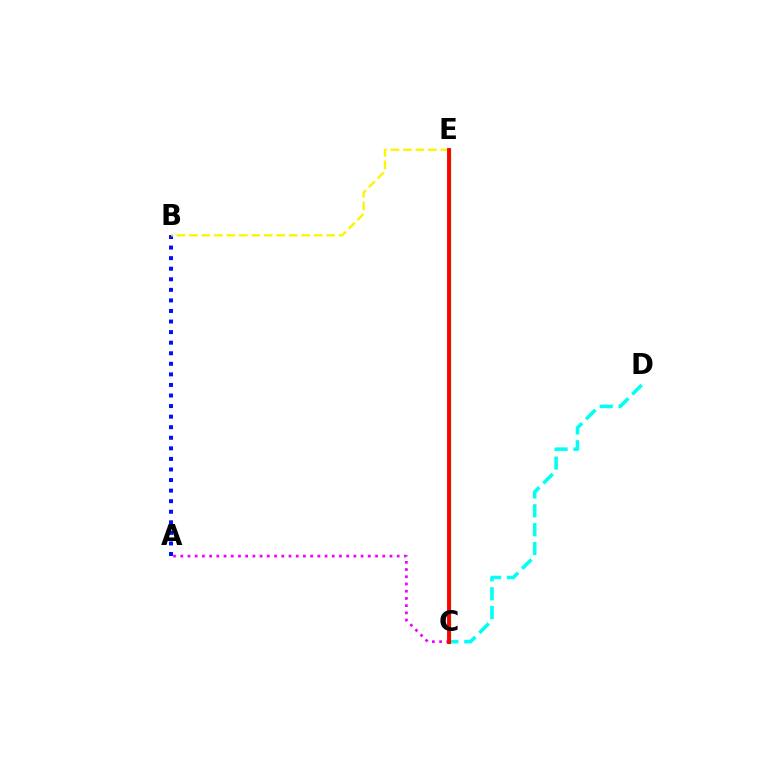{('A', 'C'): [{'color': '#ee00ff', 'line_style': 'dotted', 'thickness': 1.96}], ('A', 'B'): [{'color': '#0010ff', 'line_style': 'dotted', 'thickness': 2.87}], ('C', 'D'): [{'color': '#00fff6', 'line_style': 'dashed', 'thickness': 2.56}], ('C', 'E'): [{'color': '#08ff00', 'line_style': 'solid', 'thickness': 2.42}, {'color': '#ff0000', 'line_style': 'solid', 'thickness': 2.78}], ('B', 'E'): [{'color': '#fcf500', 'line_style': 'dashed', 'thickness': 1.69}]}